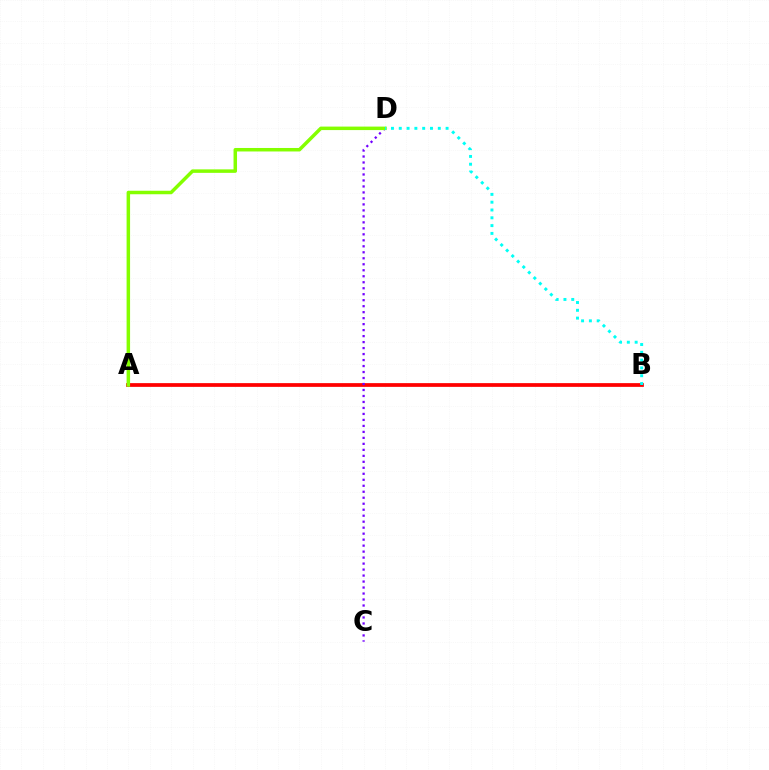{('A', 'B'): [{'color': '#ff0000', 'line_style': 'solid', 'thickness': 2.69}], ('C', 'D'): [{'color': '#7200ff', 'line_style': 'dotted', 'thickness': 1.63}], ('A', 'D'): [{'color': '#84ff00', 'line_style': 'solid', 'thickness': 2.51}], ('B', 'D'): [{'color': '#00fff6', 'line_style': 'dotted', 'thickness': 2.12}]}